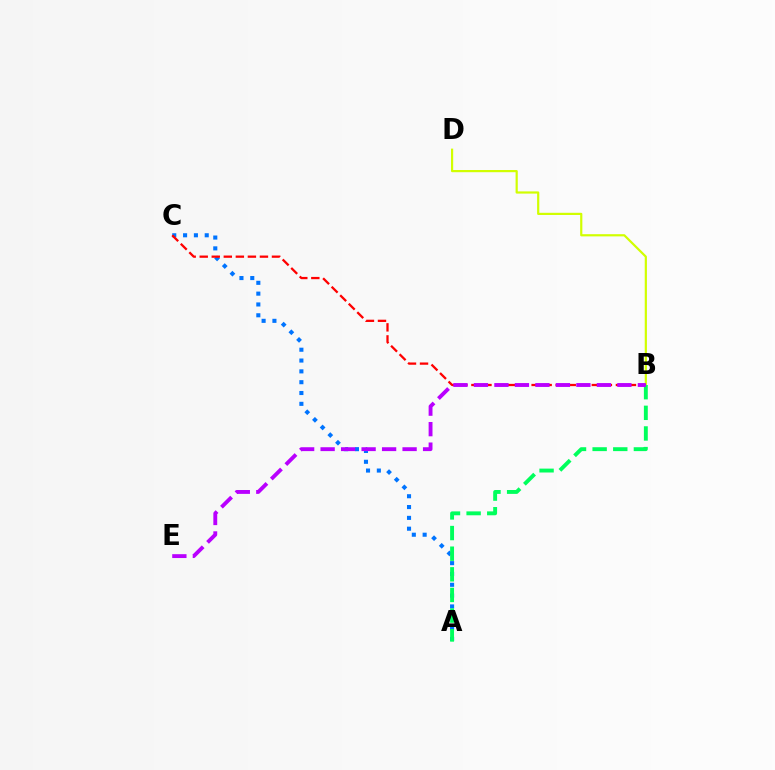{('A', 'C'): [{'color': '#0074ff', 'line_style': 'dotted', 'thickness': 2.94}], ('B', 'D'): [{'color': '#d1ff00', 'line_style': 'solid', 'thickness': 1.58}], ('B', 'C'): [{'color': '#ff0000', 'line_style': 'dashed', 'thickness': 1.64}], ('A', 'B'): [{'color': '#00ff5c', 'line_style': 'dashed', 'thickness': 2.8}], ('B', 'E'): [{'color': '#b900ff', 'line_style': 'dashed', 'thickness': 2.78}]}